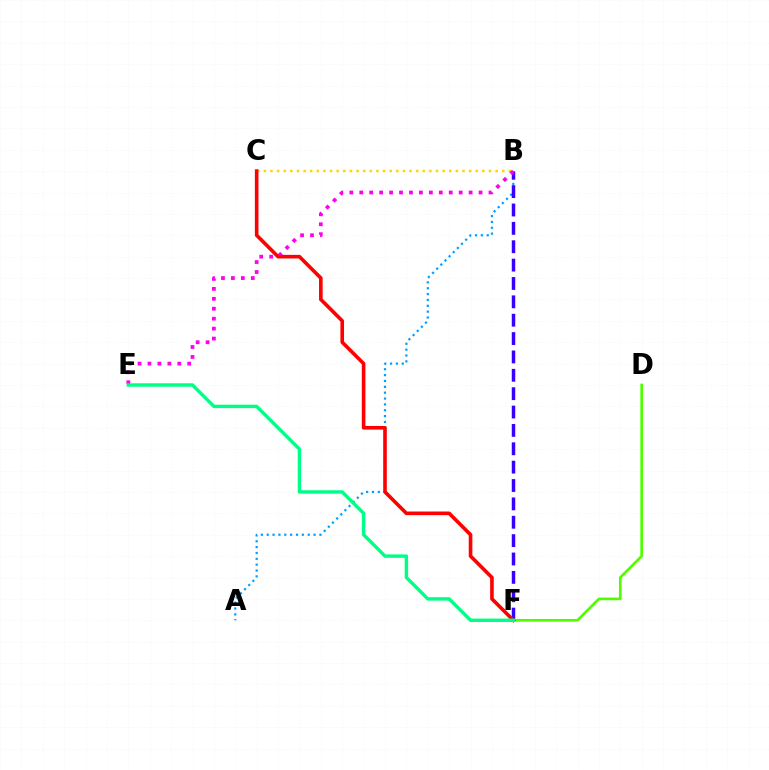{('A', 'B'): [{'color': '#009eff', 'line_style': 'dotted', 'thickness': 1.59}], ('B', 'F'): [{'color': '#3700ff', 'line_style': 'dashed', 'thickness': 2.5}], ('D', 'F'): [{'color': '#4fff00', 'line_style': 'solid', 'thickness': 1.91}], ('B', 'C'): [{'color': '#ffd500', 'line_style': 'dotted', 'thickness': 1.8}], ('B', 'E'): [{'color': '#ff00ed', 'line_style': 'dotted', 'thickness': 2.7}], ('C', 'F'): [{'color': '#ff0000', 'line_style': 'solid', 'thickness': 2.6}], ('E', 'F'): [{'color': '#00ff86', 'line_style': 'solid', 'thickness': 2.46}]}